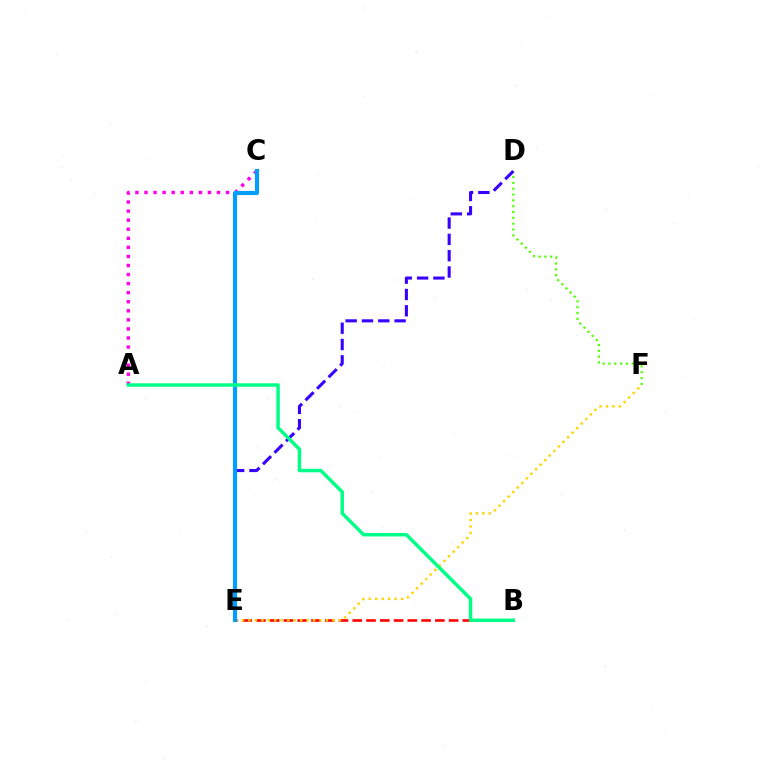{('D', 'F'): [{'color': '#4fff00', 'line_style': 'dotted', 'thickness': 1.59}], ('B', 'E'): [{'color': '#ff0000', 'line_style': 'dashed', 'thickness': 1.87}], ('D', 'E'): [{'color': '#3700ff', 'line_style': 'dashed', 'thickness': 2.22}], ('A', 'C'): [{'color': '#ff00ed', 'line_style': 'dotted', 'thickness': 2.46}], ('E', 'F'): [{'color': '#ffd500', 'line_style': 'dotted', 'thickness': 1.76}], ('C', 'E'): [{'color': '#009eff', 'line_style': 'solid', 'thickness': 2.96}], ('A', 'B'): [{'color': '#00ff86', 'line_style': 'solid', 'thickness': 2.49}]}